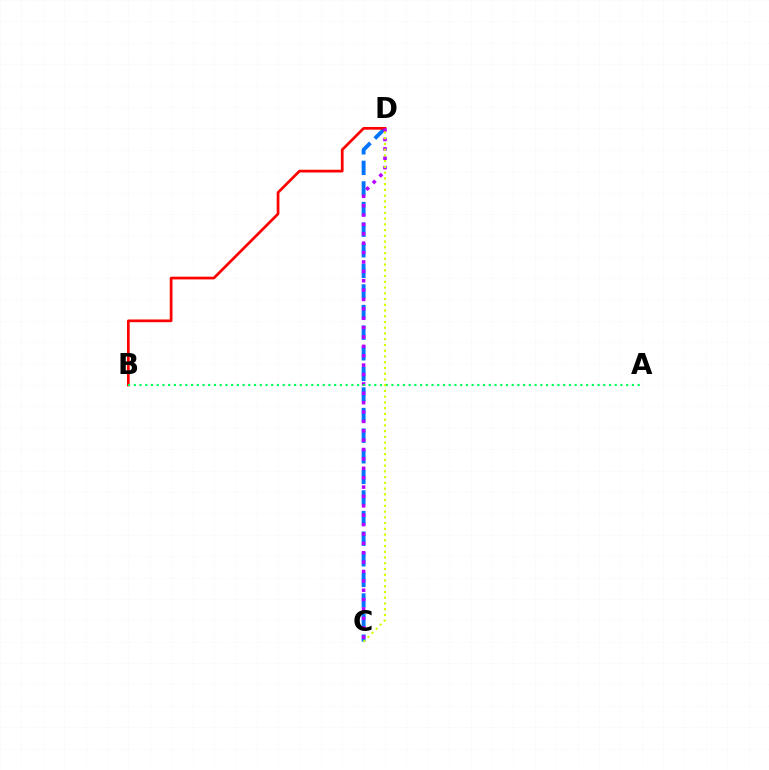{('C', 'D'): [{'color': '#0074ff', 'line_style': 'dashed', 'thickness': 2.8}, {'color': '#b900ff', 'line_style': 'dotted', 'thickness': 2.55}, {'color': '#d1ff00', 'line_style': 'dotted', 'thickness': 1.56}], ('B', 'D'): [{'color': '#ff0000', 'line_style': 'solid', 'thickness': 1.95}], ('A', 'B'): [{'color': '#00ff5c', 'line_style': 'dotted', 'thickness': 1.56}]}